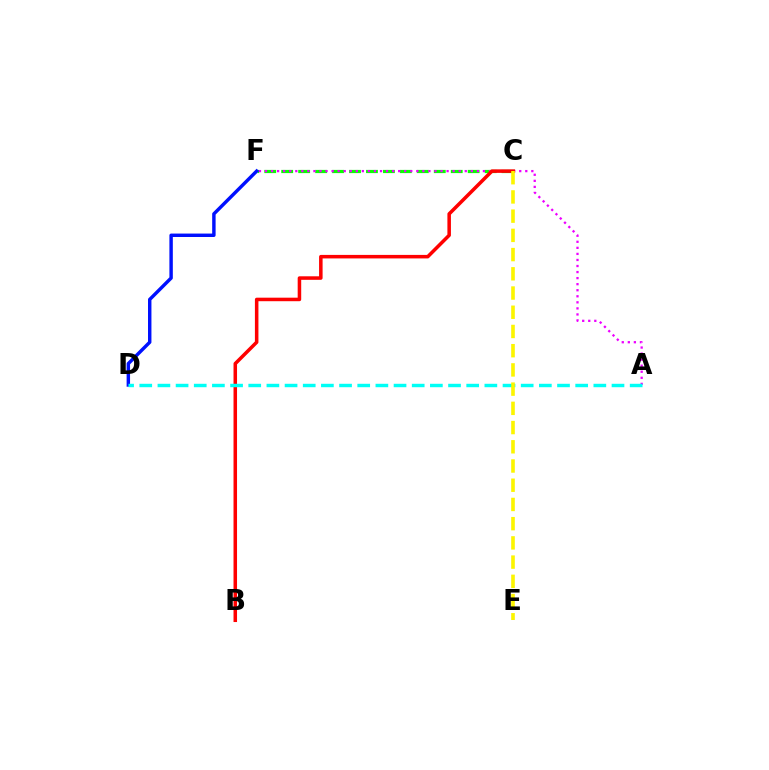{('C', 'F'): [{'color': '#08ff00', 'line_style': 'dashed', 'thickness': 2.3}], ('A', 'F'): [{'color': '#ee00ff', 'line_style': 'dotted', 'thickness': 1.64}], ('D', 'F'): [{'color': '#0010ff', 'line_style': 'solid', 'thickness': 2.47}], ('B', 'C'): [{'color': '#ff0000', 'line_style': 'solid', 'thickness': 2.54}], ('A', 'D'): [{'color': '#00fff6', 'line_style': 'dashed', 'thickness': 2.47}], ('C', 'E'): [{'color': '#fcf500', 'line_style': 'dashed', 'thickness': 2.61}]}